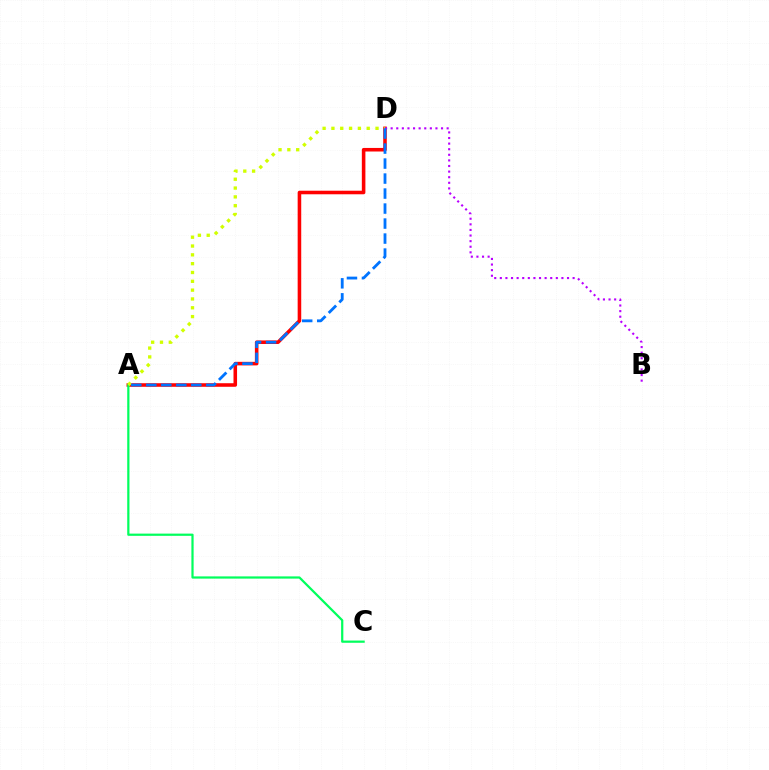{('A', 'D'): [{'color': '#ff0000', 'line_style': 'solid', 'thickness': 2.57}, {'color': '#d1ff00', 'line_style': 'dotted', 'thickness': 2.4}, {'color': '#0074ff', 'line_style': 'dashed', 'thickness': 2.04}], ('B', 'D'): [{'color': '#b900ff', 'line_style': 'dotted', 'thickness': 1.52}], ('A', 'C'): [{'color': '#00ff5c', 'line_style': 'solid', 'thickness': 1.6}]}